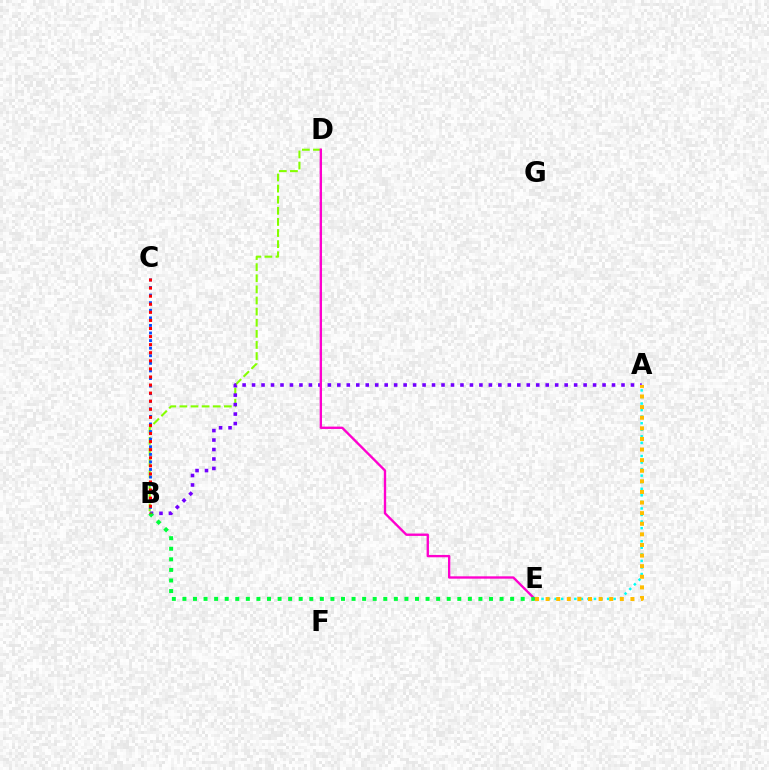{('B', 'D'): [{'color': '#84ff00', 'line_style': 'dashed', 'thickness': 1.51}], ('A', 'B'): [{'color': '#7200ff', 'line_style': 'dotted', 'thickness': 2.57}], ('A', 'E'): [{'color': '#00fff6', 'line_style': 'dotted', 'thickness': 1.78}, {'color': '#ffbd00', 'line_style': 'dotted', 'thickness': 2.88}], ('D', 'E'): [{'color': '#ff00cf', 'line_style': 'solid', 'thickness': 1.7}], ('B', 'E'): [{'color': '#00ff39', 'line_style': 'dotted', 'thickness': 2.87}], ('B', 'C'): [{'color': '#004bff', 'line_style': 'dotted', 'thickness': 2.06}, {'color': '#ff0000', 'line_style': 'dotted', 'thickness': 2.2}]}